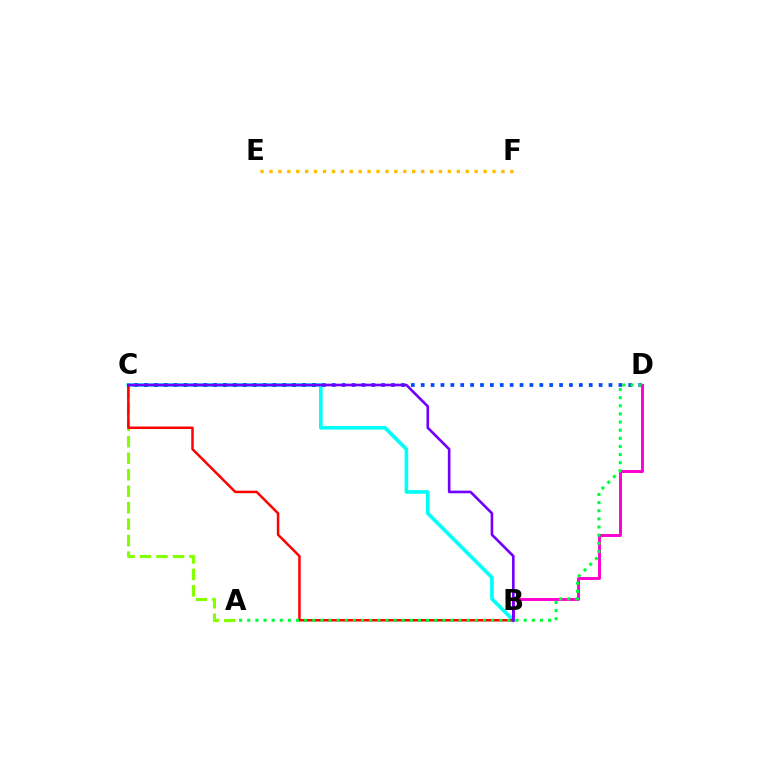{('B', 'D'): [{'color': '#ff00cf', 'line_style': 'solid', 'thickness': 2.11}], ('E', 'F'): [{'color': '#ffbd00', 'line_style': 'dotted', 'thickness': 2.42}], ('A', 'C'): [{'color': '#84ff00', 'line_style': 'dashed', 'thickness': 2.24}], ('B', 'C'): [{'color': '#00fff6', 'line_style': 'solid', 'thickness': 2.61}, {'color': '#ff0000', 'line_style': 'solid', 'thickness': 1.79}, {'color': '#7200ff', 'line_style': 'solid', 'thickness': 1.89}], ('C', 'D'): [{'color': '#004bff', 'line_style': 'dotted', 'thickness': 2.69}], ('A', 'D'): [{'color': '#00ff39', 'line_style': 'dotted', 'thickness': 2.21}]}